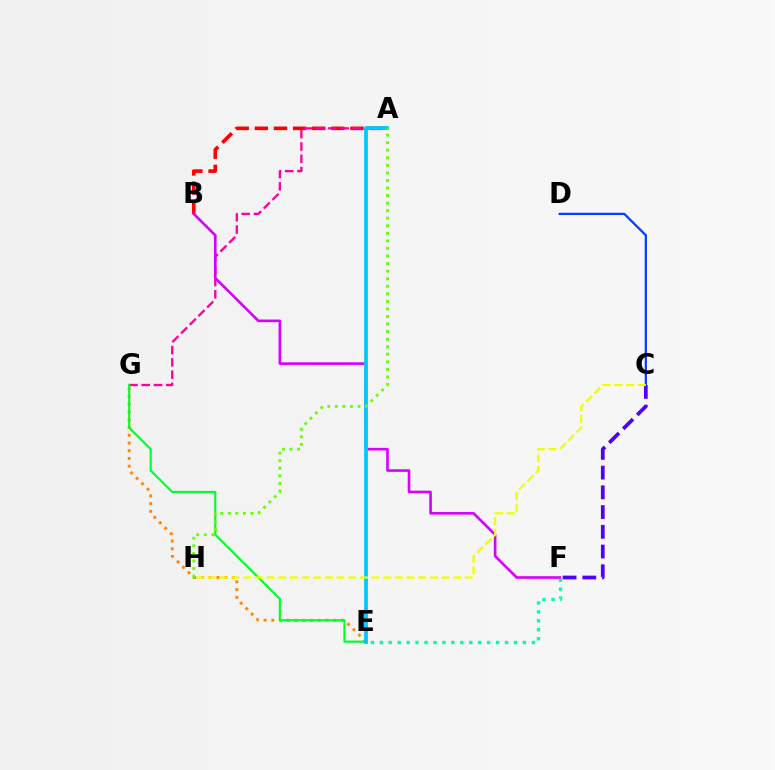{('E', 'G'): [{'color': '#ff8800', 'line_style': 'dotted', 'thickness': 2.1}, {'color': '#00ff27', 'line_style': 'solid', 'thickness': 1.55}], ('A', 'B'): [{'color': '#ff0000', 'line_style': 'dashed', 'thickness': 2.6}], ('E', 'F'): [{'color': '#00ffaf', 'line_style': 'dotted', 'thickness': 2.43}], ('C', 'D'): [{'color': '#003fff', 'line_style': 'solid', 'thickness': 1.62}], ('A', 'G'): [{'color': '#ff00a0', 'line_style': 'dashed', 'thickness': 1.67}], ('B', 'F'): [{'color': '#d600ff', 'line_style': 'solid', 'thickness': 1.88}], ('A', 'E'): [{'color': '#00c7ff', 'line_style': 'solid', 'thickness': 2.7}], ('C', 'F'): [{'color': '#4f00ff', 'line_style': 'dashed', 'thickness': 2.68}], ('A', 'H'): [{'color': '#66ff00', 'line_style': 'dotted', 'thickness': 2.05}], ('C', 'H'): [{'color': '#eeff00', 'line_style': 'dashed', 'thickness': 1.59}]}